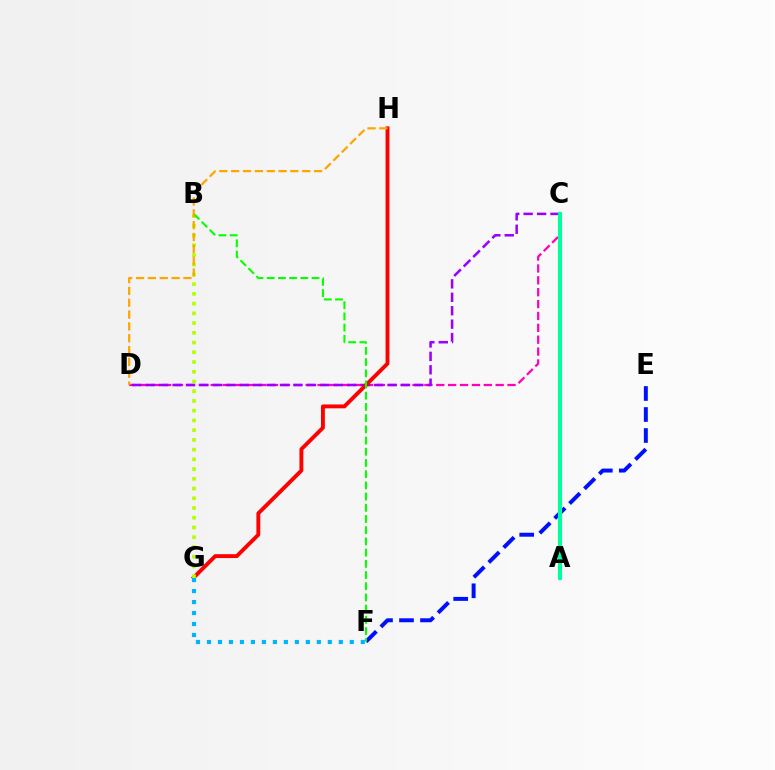{('E', 'F'): [{'color': '#0010ff', 'line_style': 'dashed', 'thickness': 2.85}], ('C', 'D'): [{'color': '#ff00bd', 'line_style': 'dashed', 'thickness': 1.61}, {'color': '#9b00ff', 'line_style': 'dashed', 'thickness': 1.82}], ('G', 'H'): [{'color': '#ff0000', 'line_style': 'solid', 'thickness': 2.8}], ('F', 'G'): [{'color': '#00b5ff', 'line_style': 'dotted', 'thickness': 2.98}], ('B', 'G'): [{'color': '#b3ff00', 'line_style': 'dotted', 'thickness': 2.64}], ('B', 'F'): [{'color': '#08ff00', 'line_style': 'dashed', 'thickness': 1.52}], ('A', 'C'): [{'color': '#00ff9d', 'line_style': 'solid', 'thickness': 2.96}], ('D', 'H'): [{'color': '#ffa500', 'line_style': 'dashed', 'thickness': 1.61}]}